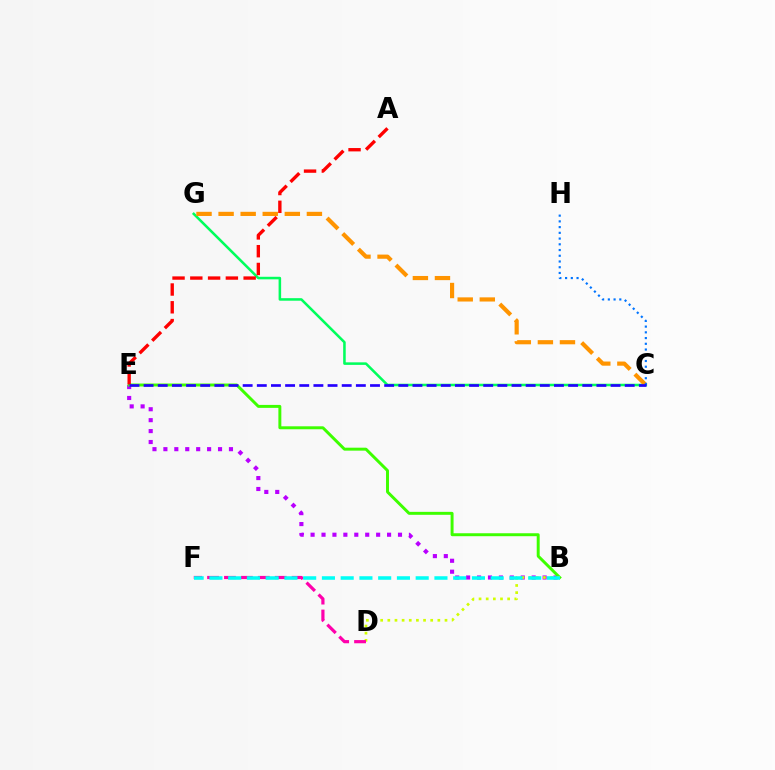{('B', 'E'): [{'color': '#b900ff', 'line_style': 'dotted', 'thickness': 2.97}, {'color': '#3dff00', 'line_style': 'solid', 'thickness': 2.13}], ('C', 'G'): [{'color': '#00ff5c', 'line_style': 'solid', 'thickness': 1.83}, {'color': '#ff9400', 'line_style': 'dashed', 'thickness': 3.0}], ('B', 'D'): [{'color': '#d1ff00', 'line_style': 'dotted', 'thickness': 1.94}], ('A', 'E'): [{'color': '#ff0000', 'line_style': 'dashed', 'thickness': 2.41}], ('D', 'F'): [{'color': '#ff00ac', 'line_style': 'dashed', 'thickness': 2.3}], ('C', 'H'): [{'color': '#0074ff', 'line_style': 'dotted', 'thickness': 1.56}], ('C', 'E'): [{'color': '#2500ff', 'line_style': 'dashed', 'thickness': 1.92}], ('B', 'F'): [{'color': '#00fff6', 'line_style': 'dashed', 'thickness': 2.55}]}